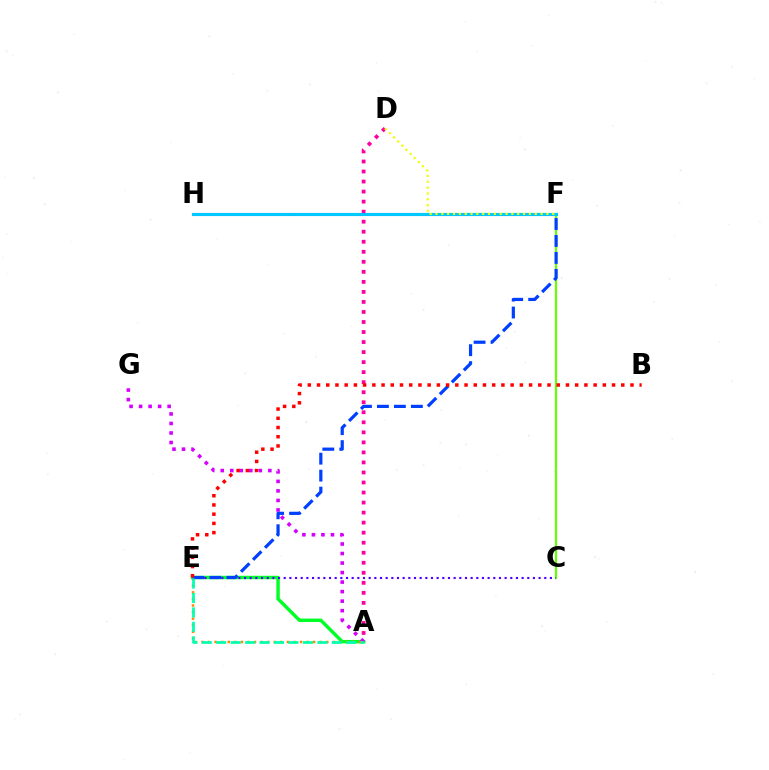{('A', 'E'): [{'color': '#00ff27', 'line_style': 'solid', 'thickness': 2.47}, {'color': '#ff8800', 'line_style': 'dotted', 'thickness': 1.78}, {'color': '#00ffaf', 'line_style': 'dashed', 'thickness': 1.96}], ('A', 'G'): [{'color': '#d600ff', 'line_style': 'dotted', 'thickness': 2.59}], ('A', 'D'): [{'color': '#ff00a0', 'line_style': 'dotted', 'thickness': 2.73}], ('C', 'F'): [{'color': '#66ff00', 'line_style': 'solid', 'thickness': 1.56}], ('C', 'E'): [{'color': '#4f00ff', 'line_style': 'dotted', 'thickness': 1.54}], ('F', 'H'): [{'color': '#00c7ff', 'line_style': 'solid', 'thickness': 2.26}], ('E', 'F'): [{'color': '#003fff', 'line_style': 'dashed', 'thickness': 2.31}], ('D', 'F'): [{'color': '#eeff00', 'line_style': 'dotted', 'thickness': 1.59}], ('B', 'E'): [{'color': '#ff0000', 'line_style': 'dotted', 'thickness': 2.5}]}